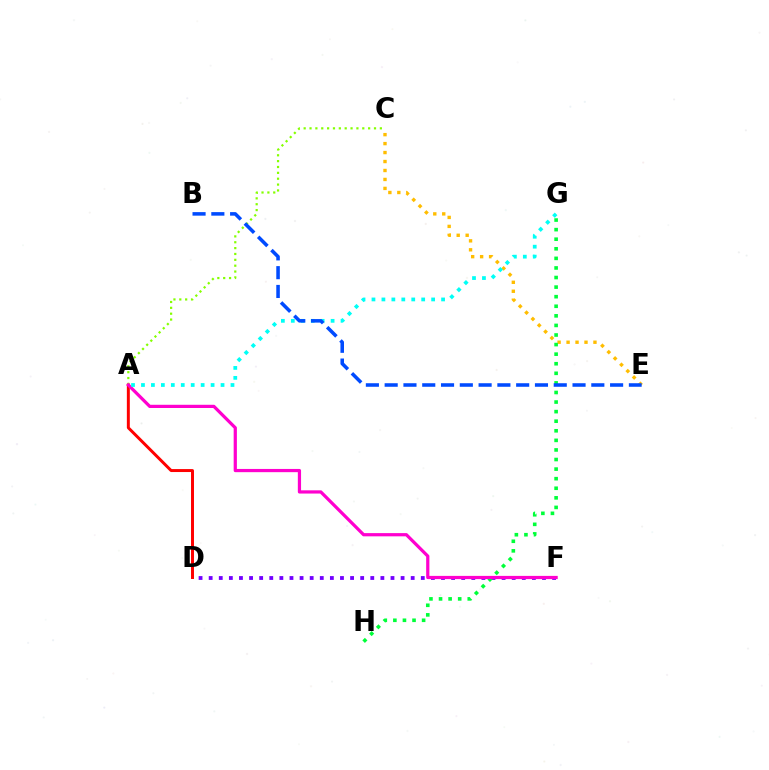{('A', 'D'): [{'color': '#ff0000', 'line_style': 'solid', 'thickness': 2.14}], ('D', 'F'): [{'color': '#7200ff', 'line_style': 'dotted', 'thickness': 2.74}], ('A', 'C'): [{'color': '#84ff00', 'line_style': 'dotted', 'thickness': 1.59}], ('C', 'E'): [{'color': '#ffbd00', 'line_style': 'dotted', 'thickness': 2.43}], ('G', 'H'): [{'color': '#00ff39', 'line_style': 'dotted', 'thickness': 2.6}], ('A', 'F'): [{'color': '#ff00cf', 'line_style': 'solid', 'thickness': 2.32}], ('A', 'G'): [{'color': '#00fff6', 'line_style': 'dotted', 'thickness': 2.7}], ('B', 'E'): [{'color': '#004bff', 'line_style': 'dashed', 'thickness': 2.55}]}